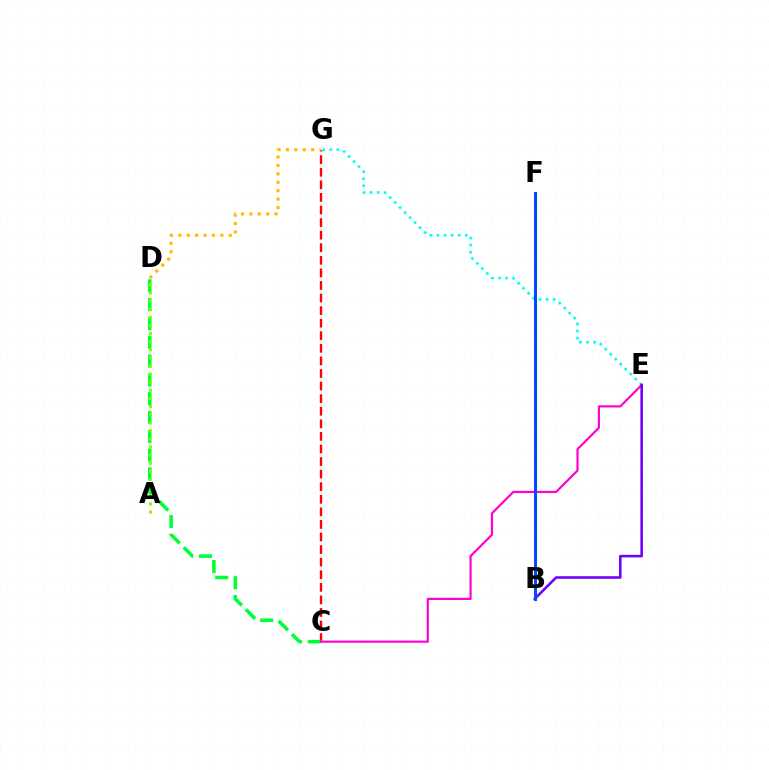{('C', 'G'): [{'color': '#ff0000', 'line_style': 'dashed', 'thickness': 1.71}], ('E', 'G'): [{'color': '#00fff6', 'line_style': 'dotted', 'thickness': 1.92}], ('C', 'D'): [{'color': '#00ff39', 'line_style': 'dashed', 'thickness': 2.56}], ('D', 'G'): [{'color': '#ffbd00', 'line_style': 'dotted', 'thickness': 2.28}], ('C', 'E'): [{'color': '#ff00cf', 'line_style': 'solid', 'thickness': 1.57}], ('B', 'E'): [{'color': '#7200ff', 'line_style': 'solid', 'thickness': 1.86}], ('A', 'D'): [{'color': '#84ff00', 'line_style': 'dotted', 'thickness': 2.2}], ('B', 'F'): [{'color': '#004bff', 'line_style': 'solid', 'thickness': 2.15}]}